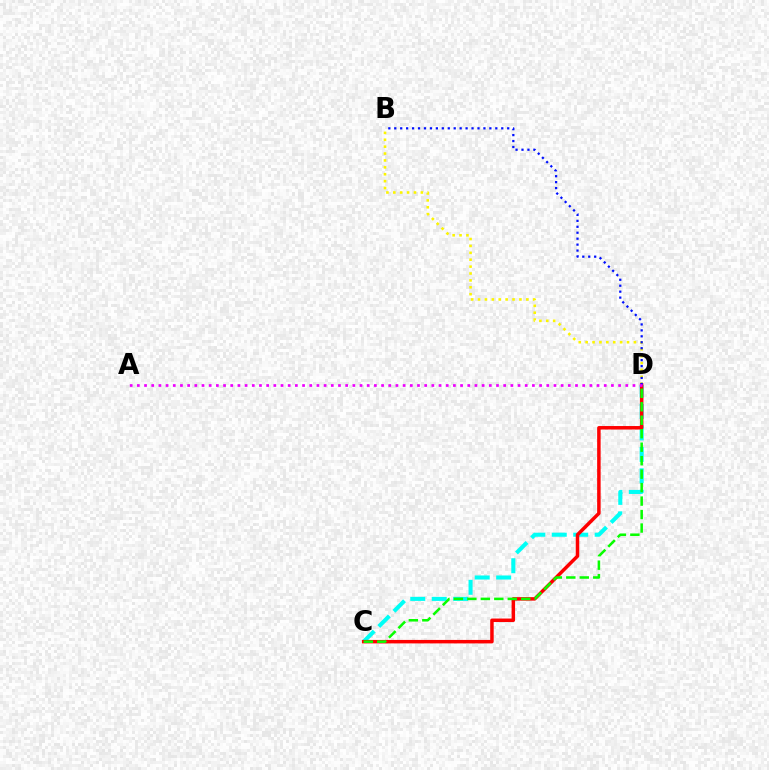{('C', 'D'): [{'color': '#00fff6', 'line_style': 'dashed', 'thickness': 2.92}, {'color': '#ff0000', 'line_style': 'solid', 'thickness': 2.51}, {'color': '#08ff00', 'line_style': 'dashed', 'thickness': 1.83}], ('B', 'D'): [{'color': '#fcf500', 'line_style': 'dotted', 'thickness': 1.87}, {'color': '#0010ff', 'line_style': 'dotted', 'thickness': 1.62}], ('A', 'D'): [{'color': '#ee00ff', 'line_style': 'dotted', 'thickness': 1.95}]}